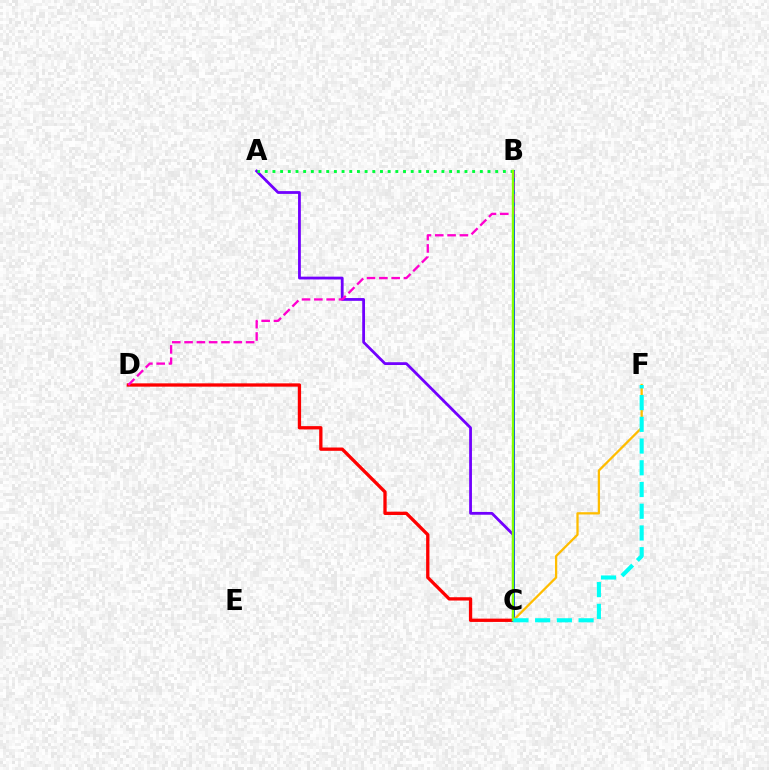{('C', 'D'): [{'color': '#ff0000', 'line_style': 'solid', 'thickness': 2.38}], ('A', 'C'): [{'color': '#7200ff', 'line_style': 'solid', 'thickness': 2.01}], ('A', 'B'): [{'color': '#00ff39', 'line_style': 'dotted', 'thickness': 2.09}], ('B', 'C'): [{'color': '#004bff', 'line_style': 'solid', 'thickness': 2.15}, {'color': '#84ff00', 'line_style': 'solid', 'thickness': 1.73}], ('B', 'D'): [{'color': '#ff00cf', 'line_style': 'dashed', 'thickness': 1.67}], ('C', 'F'): [{'color': '#ffbd00', 'line_style': 'solid', 'thickness': 1.64}, {'color': '#00fff6', 'line_style': 'dashed', 'thickness': 2.95}]}